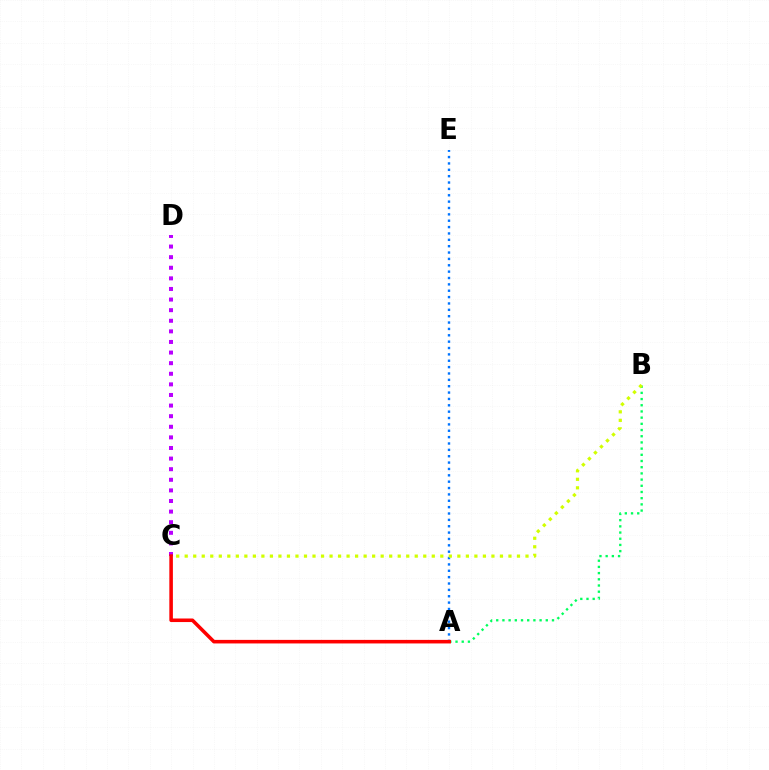{('A', 'B'): [{'color': '#00ff5c', 'line_style': 'dotted', 'thickness': 1.68}], ('A', 'E'): [{'color': '#0074ff', 'line_style': 'dotted', 'thickness': 1.73}], ('C', 'D'): [{'color': '#b900ff', 'line_style': 'dotted', 'thickness': 2.88}], ('B', 'C'): [{'color': '#d1ff00', 'line_style': 'dotted', 'thickness': 2.31}], ('A', 'C'): [{'color': '#ff0000', 'line_style': 'solid', 'thickness': 2.56}]}